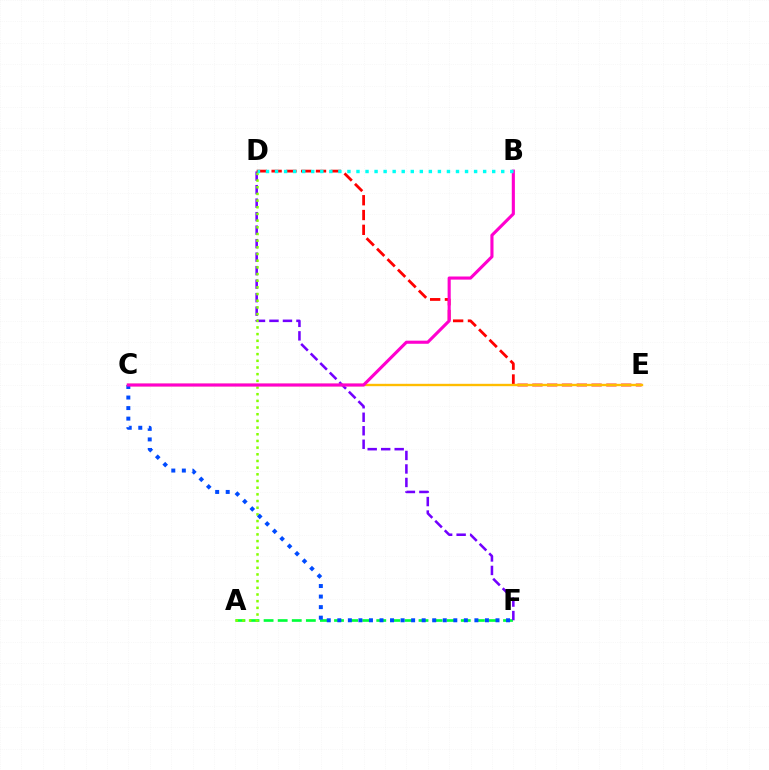{('A', 'F'): [{'color': '#00ff39', 'line_style': 'dashed', 'thickness': 1.91}], ('D', 'F'): [{'color': '#7200ff', 'line_style': 'dashed', 'thickness': 1.83}], ('D', 'E'): [{'color': '#ff0000', 'line_style': 'dashed', 'thickness': 2.01}], ('A', 'D'): [{'color': '#84ff00', 'line_style': 'dotted', 'thickness': 1.81}], ('C', 'E'): [{'color': '#ffbd00', 'line_style': 'solid', 'thickness': 1.71}], ('C', 'F'): [{'color': '#004bff', 'line_style': 'dotted', 'thickness': 2.87}], ('B', 'C'): [{'color': '#ff00cf', 'line_style': 'solid', 'thickness': 2.24}], ('B', 'D'): [{'color': '#00fff6', 'line_style': 'dotted', 'thickness': 2.46}]}